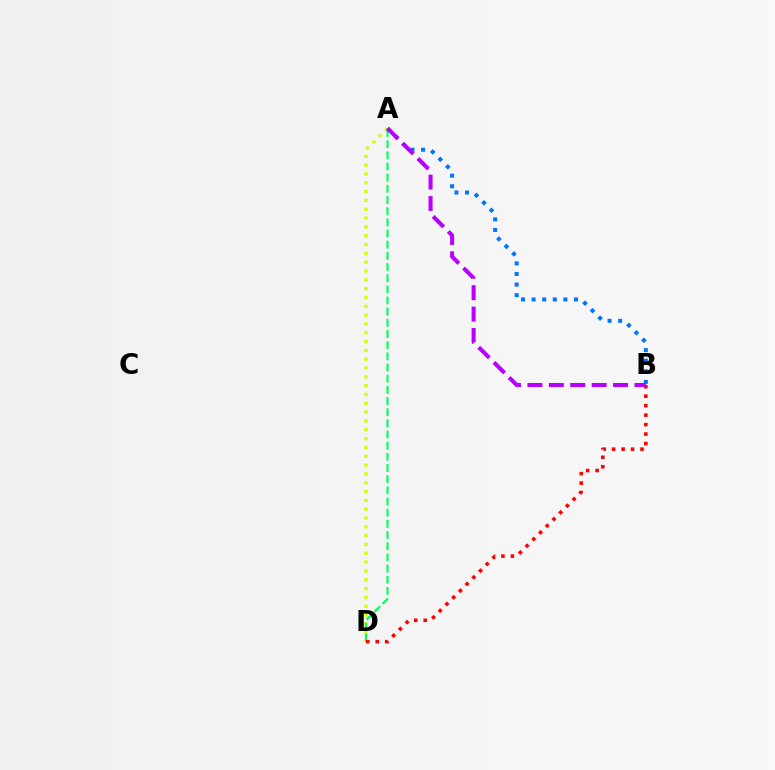{('A', 'D'): [{'color': '#d1ff00', 'line_style': 'dotted', 'thickness': 2.4}, {'color': '#00ff5c', 'line_style': 'dashed', 'thickness': 1.52}], ('A', 'B'): [{'color': '#0074ff', 'line_style': 'dotted', 'thickness': 2.88}, {'color': '#b900ff', 'line_style': 'dashed', 'thickness': 2.91}], ('B', 'D'): [{'color': '#ff0000', 'line_style': 'dotted', 'thickness': 2.57}]}